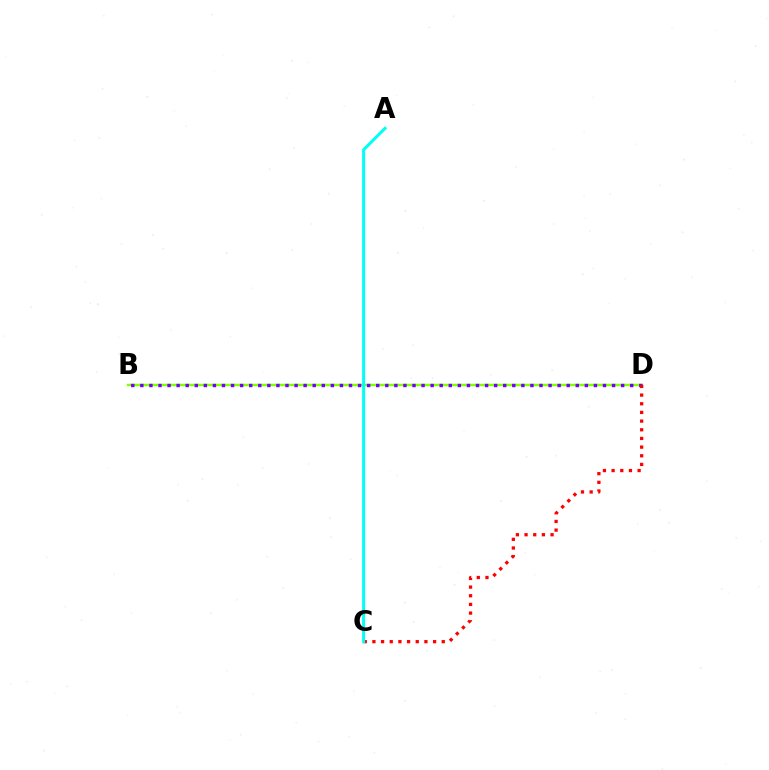{('B', 'D'): [{'color': '#84ff00', 'line_style': 'solid', 'thickness': 1.8}, {'color': '#7200ff', 'line_style': 'dotted', 'thickness': 2.46}], ('C', 'D'): [{'color': '#ff0000', 'line_style': 'dotted', 'thickness': 2.36}], ('A', 'C'): [{'color': '#00fff6', 'line_style': 'solid', 'thickness': 2.18}]}